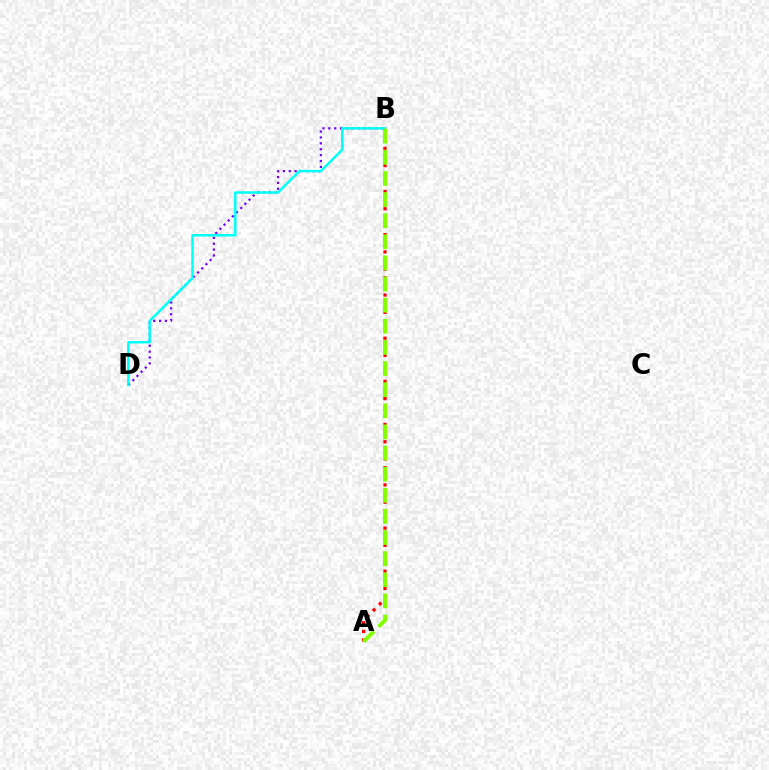{('B', 'D'): [{'color': '#7200ff', 'line_style': 'dotted', 'thickness': 1.6}, {'color': '#00fff6', 'line_style': 'solid', 'thickness': 1.78}], ('A', 'B'): [{'color': '#ff0000', 'line_style': 'dotted', 'thickness': 2.34}, {'color': '#84ff00', 'line_style': 'dashed', 'thickness': 2.87}]}